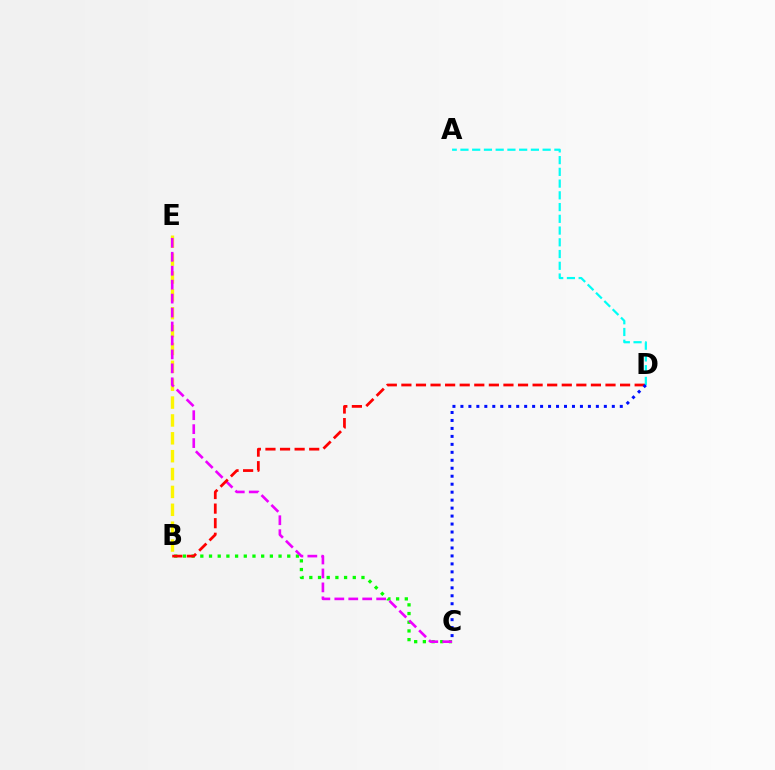{('B', 'C'): [{'color': '#08ff00', 'line_style': 'dotted', 'thickness': 2.36}], ('A', 'D'): [{'color': '#00fff6', 'line_style': 'dashed', 'thickness': 1.59}], ('B', 'E'): [{'color': '#fcf500', 'line_style': 'dashed', 'thickness': 2.43}], ('C', 'E'): [{'color': '#ee00ff', 'line_style': 'dashed', 'thickness': 1.89}], ('B', 'D'): [{'color': '#ff0000', 'line_style': 'dashed', 'thickness': 1.98}], ('C', 'D'): [{'color': '#0010ff', 'line_style': 'dotted', 'thickness': 2.16}]}